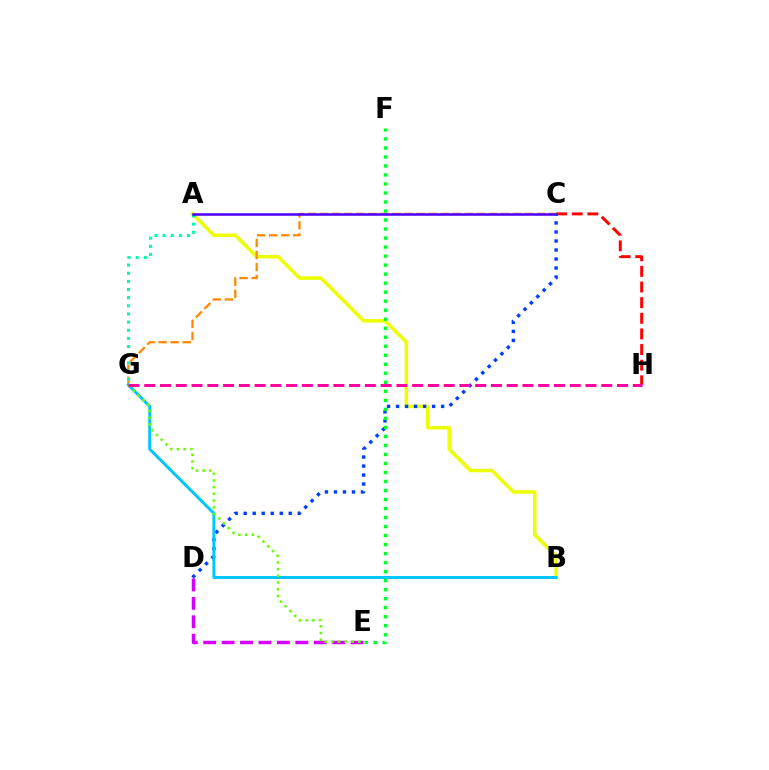{('A', 'B'): [{'color': '#eeff00', 'line_style': 'solid', 'thickness': 2.52}], ('C', 'G'): [{'color': '#ff8800', 'line_style': 'dashed', 'thickness': 1.64}], ('C', 'H'): [{'color': '#ff0000', 'line_style': 'dashed', 'thickness': 2.12}], ('D', 'E'): [{'color': '#d600ff', 'line_style': 'dashed', 'thickness': 2.5}], ('A', 'G'): [{'color': '#00ffaf', 'line_style': 'dotted', 'thickness': 2.21}], ('A', 'C'): [{'color': '#4f00ff', 'line_style': 'solid', 'thickness': 1.83}], ('C', 'D'): [{'color': '#003fff', 'line_style': 'dotted', 'thickness': 2.45}], ('B', 'G'): [{'color': '#00c7ff', 'line_style': 'solid', 'thickness': 2.15}], ('E', 'F'): [{'color': '#00ff27', 'line_style': 'dotted', 'thickness': 2.45}], ('E', 'G'): [{'color': '#66ff00', 'line_style': 'dotted', 'thickness': 1.83}], ('G', 'H'): [{'color': '#ff00a0', 'line_style': 'dashed', 'thickness': 2.14}]}